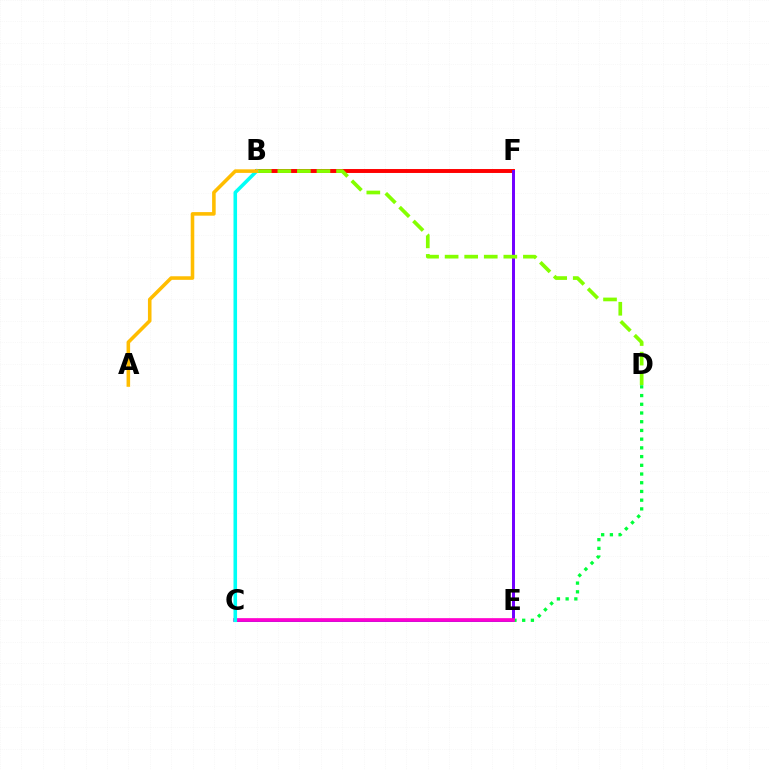{('C', 'E'): [{'color': '#004bff', 'line_style': 'solid', 'thickness': 2.15}, {'color': '#ff00cf', 'line_style': 'solid', 'thickness': 2.66}], ('B', 'F'): [{'color': '#ff0000', 'line_style': 'solid', 'thickness': 2.83}], ('E', 'F'): [{'color': '#7200ff', 'line_style': 'solid', 'thickness': 2.14}], ('B', 'D'): [{'color': '#84ff00', 'line_style': 'dashed', 'thickness': 2.66}], ('D', 'E'): [{'color': '#00ff39', 'line_style': 'dotted', 'thickness': 2.37}], ('B', 'C'): [{'color': '#00fff6', 'line_style': 'solid', 'thickness': 2.57}], ('A', 'B'): [{'color': '#ffbd00', 'line_style': 'solid', 'thickness': 2.57}]}